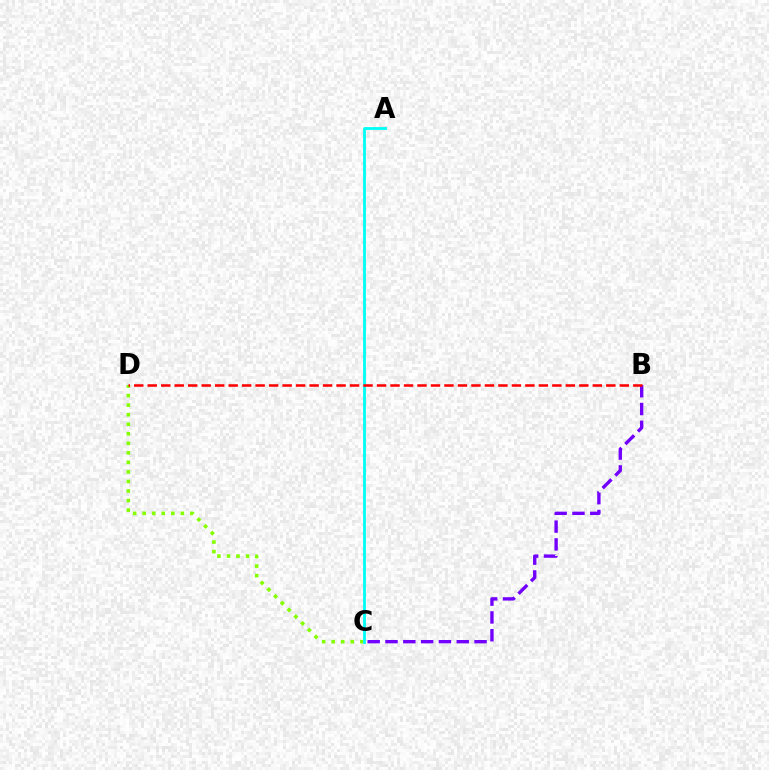{('C', 'D'): [{'color': '#84ff00', 'line_style': 'dotted', 'thickness': 2.59}], ('B', 'C'): [{'color': '#7200ff', 'line_style': 'dashed', 'thickness': 2.42}], ('A', 'C'): [{'color': '#00fff6', 'line_style': 'solid', 'thickness': 2.03}], ('B', 'D'): [{'color': '#ff0000', 'line_style': 'dashed', 'thickness': 1.83}]}